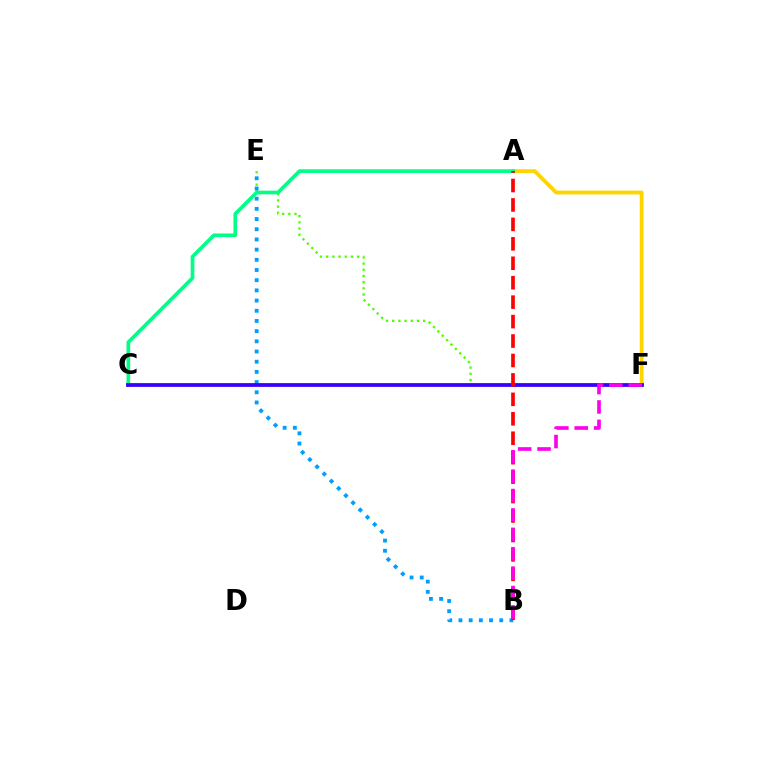{('A', 'F'): [{'color': '#ffd500', 'line_style': 'solid', 'thickness': 2.77}], ('E', 'F'): [{'color': '#4fff00', 'line_style': 'dotted', 'thickness': 1.68}], ('A', 'C'): [{'color': '#00ff86', 'line_style': 'solid', 'thickness': 2.65}], ('B', 'E'): [{'color': '#009eff', 'line_style': 'dotted', 'thickness': 2.77}], ('C', 'F'): [{'color': '#3700ff', 'line_style': 'solid', 'thickness': 2.72}], ('A', 'B'): [{'color': '#ff0000', 'line_style': 'dashed', 'thickness': 2.64}], ('B', 'F'): [{'color': '#ff00ed', 'line_style': 'dashed', 'thickness': 2.64}]}